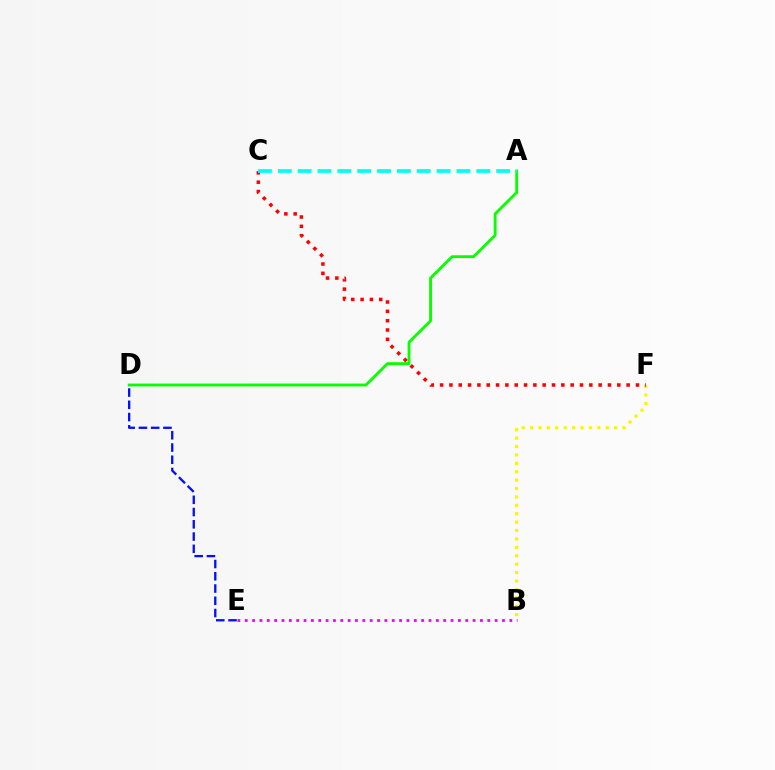{('D', 'E'): [{'color': '#0010ff', 'line_style': 'dashed', 'thickness': 1.66}], ('A', 'D'): [{'color': '#08ff00', 'line_style': 'solid', 'thickness': 2.05}], ('B', 'F'): [{'color': '#fcf500', 'line_style': 'dotted', 'thickness': 2.28}], ('B', 'E'): [{'color': '#ee00ff', 'line_style': 'dotted', 'thickness': 2.0}], ('C', 'F'): [{'color': '#ff0000', 'line_style': 'dotted', 'thickness': 2.53}], ('A', 'C'): [{'color': '#00fff6', 'line_style': 'dashed', 'thickness': 2.7}]}